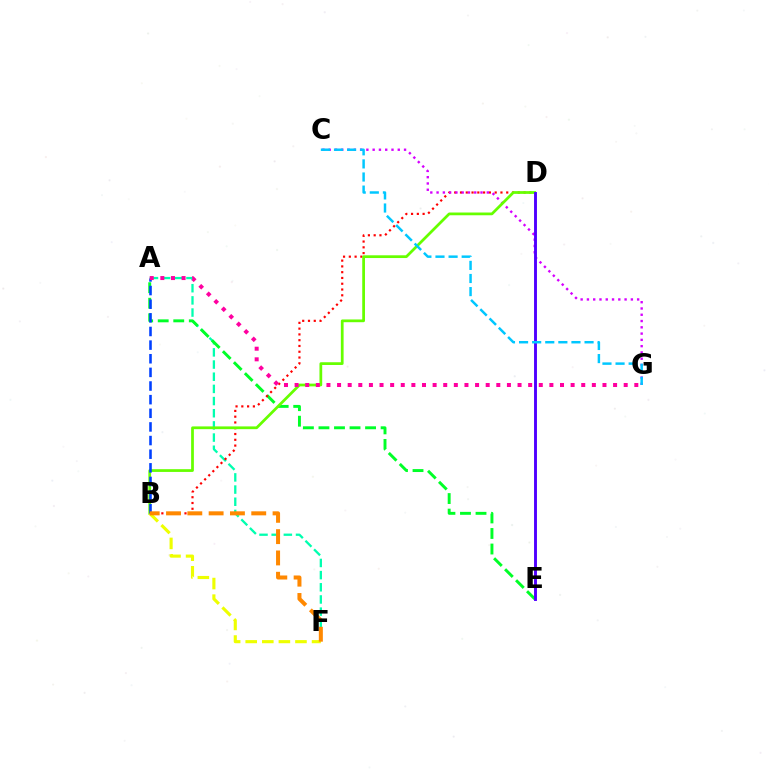{('A', 'F'): [{'color': '#00ffaf', 'line_style': 'dashed', 'thickness': 1.65}], ('A', 'E'): [{'color': '#00ff27', 'line_style': 'dashed', 'thickness': 2.11}], ('B', 'D'): [{'color': '#ff0000', 'line_style': 'dotted', 'thickness': 1.57}, {'color': '#66ff00', 'line_style': 'solid', 'thickness': 1.98}], ('C', 'G'): [{'color': '#d600ff', 'line_style': 'dotted', 'thickness': 1.71}, {'color': '#00c7ff', 'line_style': 'dashed', 'thickness': 1.78}], ('B', 'F'): [{'color': '#eeff00', 'line_style': 'dashed', 'thickness': 2.25}, {'color': '#ff8800', 'line_style': 'dashed', 'thickness': 2.89}], ('D', 'E'): [{'color': '#4f00ff', 'line_style': 'solid', 'thickness': 2.09}], ('A', 'B'): [{'color': '#003fff', 'line_style': 'dashed', 'thickness': 1.85}], ('A', 'G'): [{'color': '#ff00a0', 'line_style': 'dotted', 'thickness': 2.88}]}